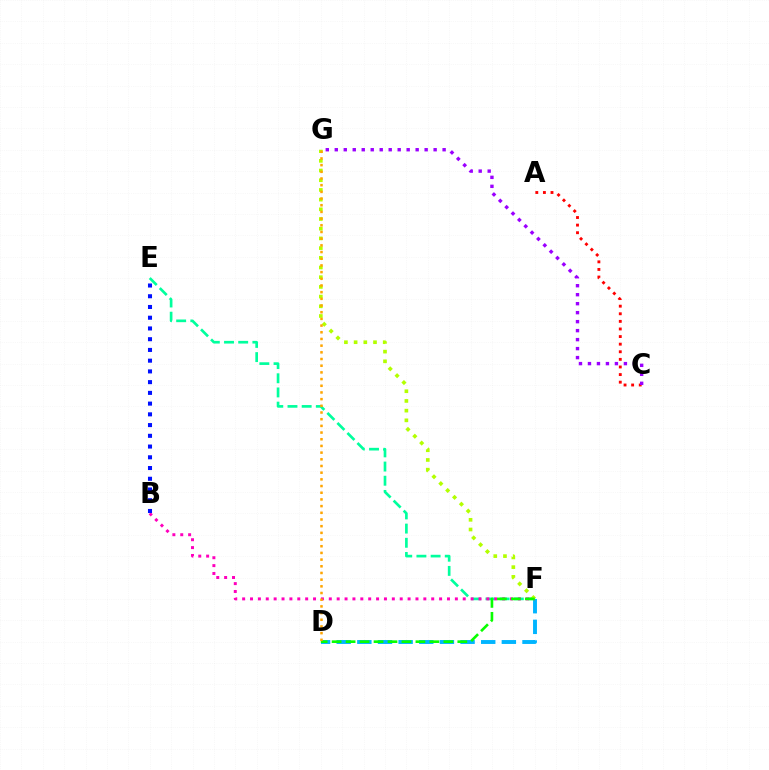{('D', 'F'): [{'color': '#00b5ff', 'line_style': 'dashed', 'thickness': 2.8}, {'color': '#08ff00', 'line_style': 'dashed', 'thickness': 1.9}], ('E', 'F'): [{'color': '#00ff9d', 'line_style': 'dashed', 'thickness': 1.93}], ('A', 'C'): [{'color': '#ff0000', 'line_style': 'dotted', 'thickness': 2.06}], ('B', 'F'): [{'color': '#ff00bd', 'line_style': 'dotted', 'thickness': 2.14}], ('C', 'G'): [{'color': '#9b00ff', 'line_style': 'dotted', 'thickness': 2.44}], ('B', 'E'): [{'color': '#0010ff', 'line_style': 'dotted', 'thickness': 2.92}], ('F', 'G'): [{'color': '#b3ff00', 'line_style': 'dotted', 'thickness': 2.63}], ('D', 'G'): [{'color': '#ffa500', 'line_style': 'dotted', 'thickness': 1.82}]}